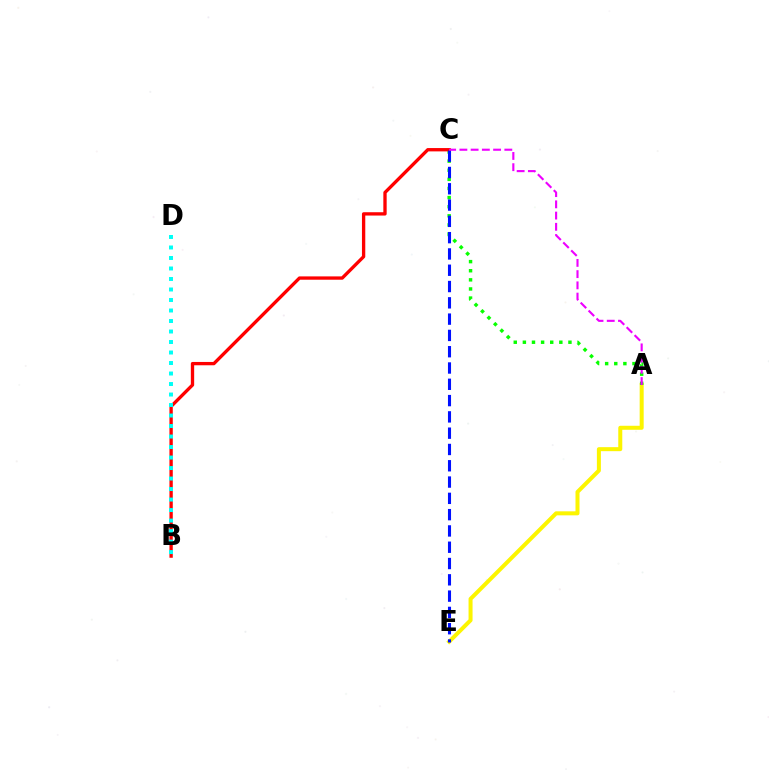{('A', 'E'): [{'color': '#fcf500', 'line_style': 'solid', 'thickness': 2.89}], ('A', 'C'): [{'color': '#08ff00', 'line_style': 'dotted', 'thickness': 2.48}, {'color': '#ee00ff', 'line_style': 'dashed', 'thickness': 1.53}], ('B', 'C'): [{'color': '#ff0000', 'line_style': 'solid', 'thickness': 2.4}], ('C', 'E'): [{'color': '#0010ff', 'line_style': 'dashed', 'thickness': 2.21}], ('B', 'D'): [{'color': '#00fff6', 'line_style': 'dotted', 'thickness': 2.85}]}